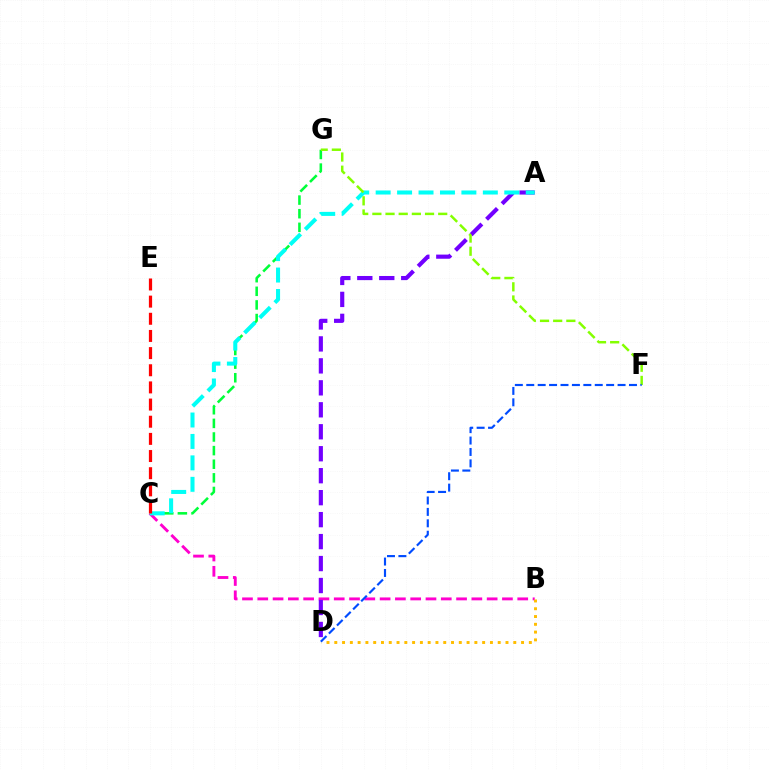{('C', 'G'): [{'color': '#00ff39', 'line_style': 'dashed', 'thickness': 1.85}], ('B', 'C'): [{'color': '#ff00cf', 'line_style': 'dashed', 'thickness': 2.08}], ('A', 'D'): [{'color': '#7200ff', 'line_style': 'dashed', 'thickness': 2.98}], ('A', 'C'): [{'color': '#00fff6', 'line_style': 'dashed', 'thickness': 2.91}], ('F', 'G'): [{'color': '#84ff00', 'line_style': 'dashed', 'thickness': 1.79}], ('C', 'E'): [{'color': '#ff0000', 'line_style': 'dashed', 'thickness': 2.33}], ('B', 'D'): [{'color': '#ffbd00', 'line_style': 'dotted', 'thickness': 2.11}], ('D', 'F'): [{'color': '#004bff', 'line_style': 'dashed', 'thickness': 1.55}]}